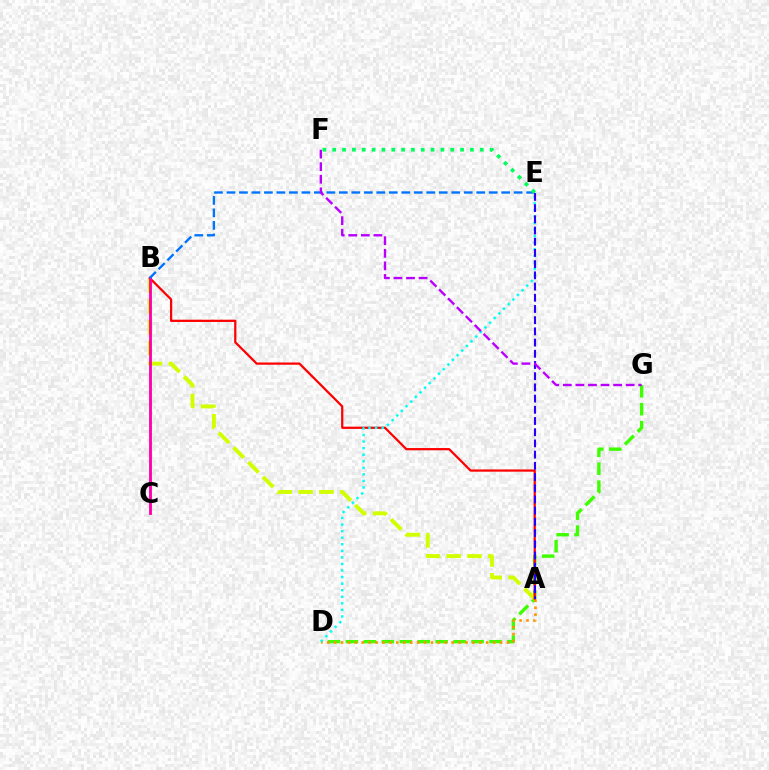{('D', 'G'): [{'color': '#3dff00', 'line_style': 'dashed', 'thickness': 2.44}], ('A', 'B'): [{'color': '#d1ff00', 'line_style': 'dashed', 'thickness': 2.83}, {'color': '#ff0000', 'line_style': 'solid', 'thickness': 1.61}], ('B', 'C'): [{'color': '#ff00ac', 'line_style': 'solid', 'thickness': 2.05}], ('D', 'E'): [{'color': '#00fff6', 'line_style': 'dotted', 'thickness': 1.78}], ('A', 'E'): [{'color': '#2500ff', 'line_style': 'dashed', 'thickness': 1.52}], ('B', 'E'): [{'color': '#0074ff', 'line_style': 'dashed', 'thickness': 1.7}], ('F', 'G'): [{'color': '#b900ff', 'line_style': 'dashed', 'thickness': 1.71}], ('E', 'F'): [{'color': '#00ff5c', 'line_style': 'dotted', 'thickness': 2.67}], ('A', 'D'): [{'color': '#ff9400', 'line_style': 'dotted', 'thickness': 1.88}]}